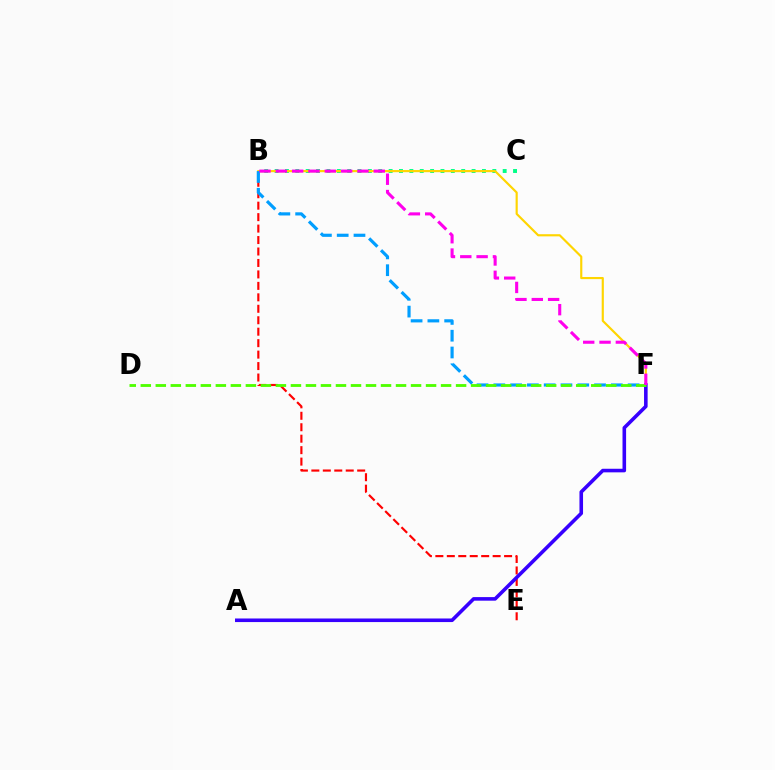{('B', 'C'): [{'color': '#00ff86', 'line_style': 'dotted', 'thickness': 2.82}], ('B', 'E'): [{'color': '#ff0000', 'line_style': 'dashed', 'thickness': 1.56}], ('B', 'F'): [{'color': '#ffd500', 'line_style': 'solid', 'thickness': 1.55}, {'color': '#009eff', 'line_style': 'dashed', 'thickness': 2.28}, {'color': '#ff00ed', 'line_style': 'dashed', 'thickness': 2.22}], ('A', 'F'): [{'color': '#3700ff', 'line_style': 'solid', 'thickness': 2.58}], ('D', 'F'): [{'color': '#4fff00', 'line_style': 'dashed', 'thickness': 2.04}]}